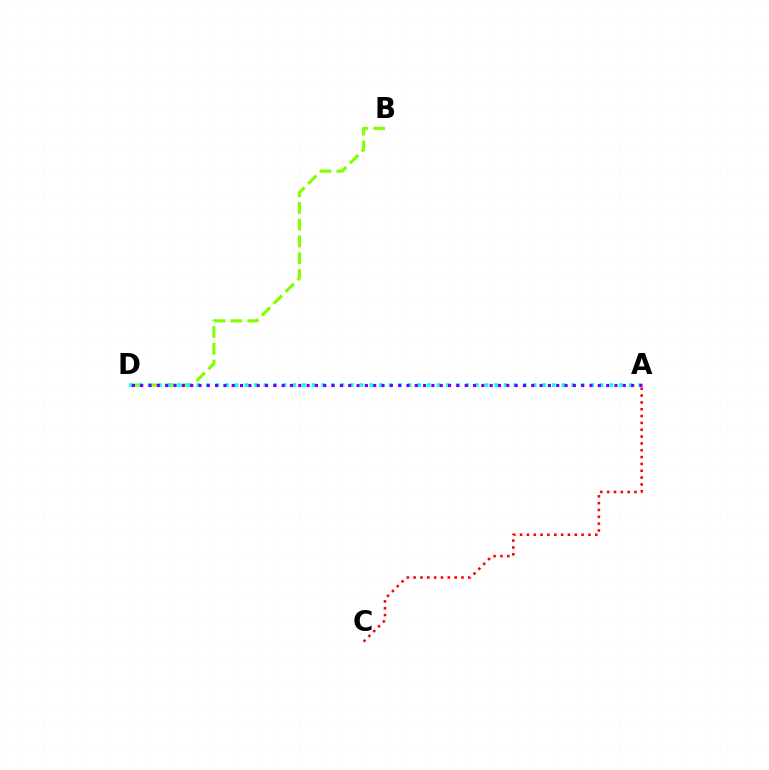{('B', 'D'): [{'color': '#84ff00', 'line_style': 'dashed', 'thickness': 2.28}], ('A', 'C'): [{'color': '#ff0000', 'line_style': 'dotted', 'thickness': 1.86}], ('A', 'D'): [{'color': '#00fff6', 'line_style': 'dotted', 'thickness': 2.61}, {'color': '#7200ff', 'line_style': 'dotted', 'thickness': 2.26}]}